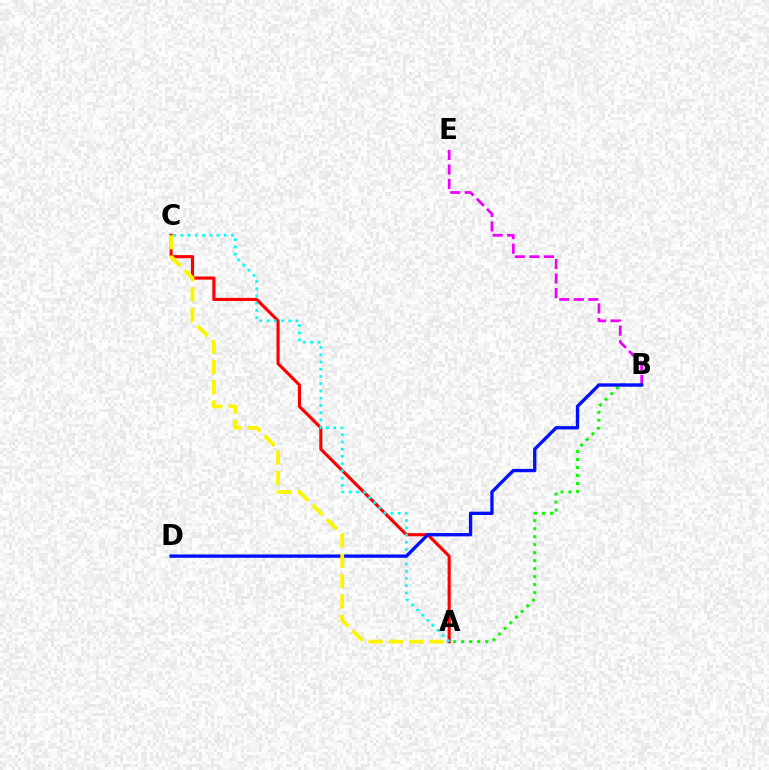{('B', 'E'): [{'color': '#ee00ff', 'line_style': 'dashed', 'thickness': 1.97}], ('A', 'C'): [{'color': '#ff0000', 'line_style': 'solid', 'thickness': 2.25}, {'color': '#00fff6', 'line_style': 'dotted', 'thickness': 1.97}, {'color': '#fcf500', 'line_style': 'dashed', 'thickness': 2.76}], ('A', 'B'): [{'color': '#08ff00', 'line_style': 'dotted', 'thickness': 2.17}], ('B', 'D'): [{'color': '#0010ff', 'line_style': 'solid', 'thickness': 2.4}]}